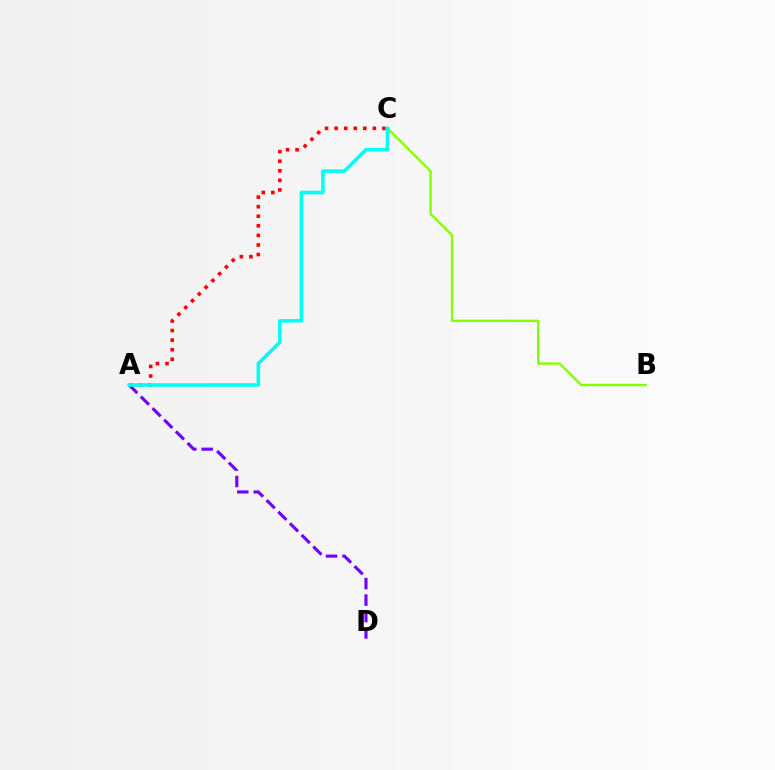{('A', 'D'): [{'color': '#7200ff', 'line_style': 'dashed', 'thickness': 2.24}], ('B', 'C'): [{'color': '#84ff00', 'line_style': 'solid', 'thickness': 1.72}], ('A', 'C'): [{'color': '#ff0000', 'line_style': 'dotted', 'thickness': 2.6}, {'color': '#00fff6', 'line_style': 'solid', 'thickness': 2.58}]}